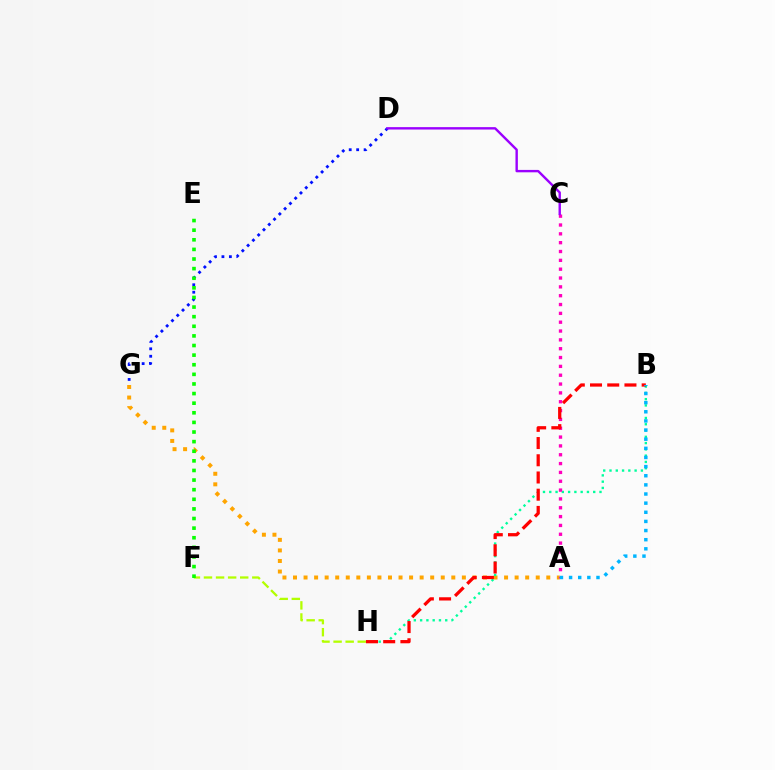{('A', 'G'): [{'color': '#ffa500', 'line_style': 'dotted', 'thickness': 2.87}], ('B', 'H'): [{'color': '#00ff9d', 'line_style': 'dotted', 'thickness': 1.71}, {'color': '#ff0000', 'line_style': 'dashed', 'thickness': 2.34}], ('F', 'H'): [{'color': '#b3ff00', 'line_style': 'dashed', 'thickness': 1.64}], ('D', 'G'): [{'color': '#0010ff', 'line_style': 'dotted', 'thickness': 2.02}], ('A', 'C'): [{'color': '#ff00bd', 'line_style': 'dotted', 'thickness': 2.4}], ('A', 'B'): [{'color': '#00b5ff', 'line_style': 'dotted', 'thickness': 2.48}], ('C', 'D'): [{'color': '#9b00ff', 'line_style': 'solid', 'thickness': 1.73}], ('E', 'F'): [{'color': '#08ff00', 'line_style': 'dotted', 'thickness': 2.61}]}